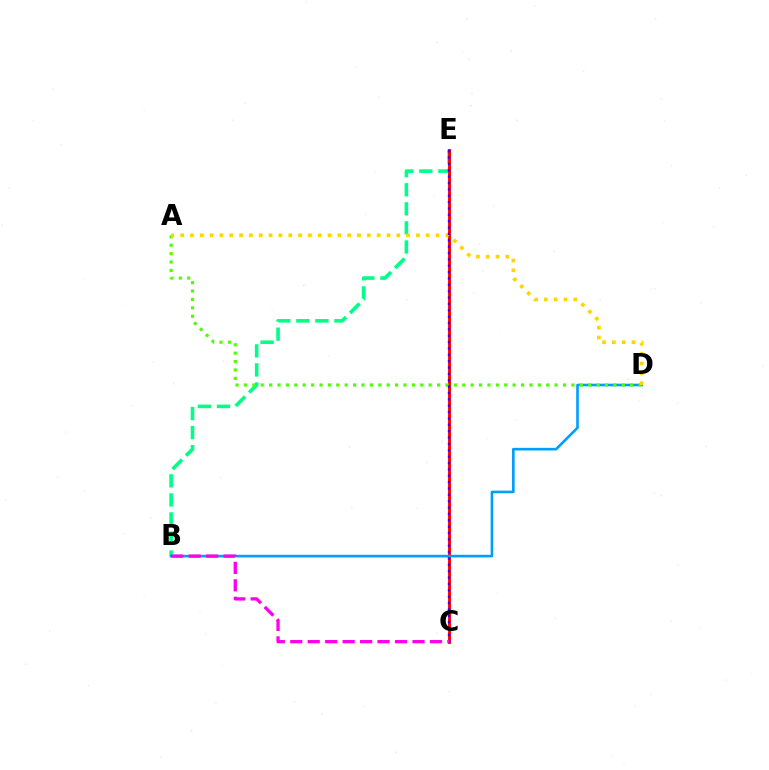{('B', 'E'): [{'color': '#00ff86', 'line_style': 'dashed', 'thickness': 2.59}], ('C', 'E'): [{'color': '#ff0000', 'line_style': 'solid', 'thickness': 2.1}, {'color': '#3700ff', 'line_style': 'dotted', 'thickness': 1.73}], ('B', 'D'): [{'color': '#009eff', 'line_style': 'solid', 'thickness': 1.9}], ('A', 'D'): [{'color': '#4fff00', 'line_style': 'dotted', 'thickness': 2.28}, {'color': '#ffd500', 'line_style': 'dotted', 'thickness': 2.67}], ('B', 'C'): [{'color': '#ff00ed', 'line_style': 'dashed', 'thickness': 2.37}]}